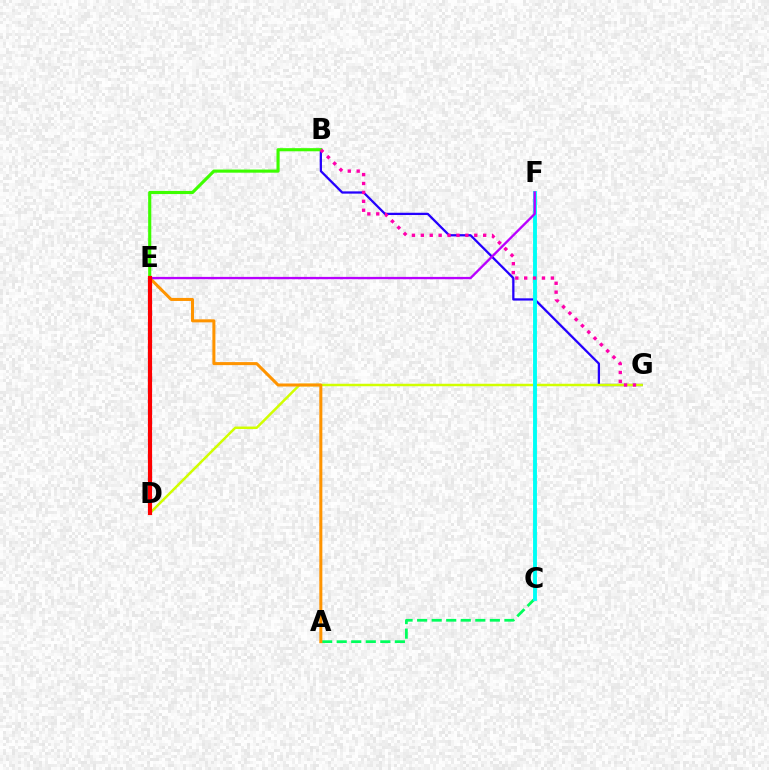{('B', 'G'): [{'color': '#2500ff', 'line_style': 'solid', 'thickness': 1.63}, {'color': '#ff00ac', 'line_style': 'dotted', 'thickness': 2.42}], ('A', 'C'): [{'color': '#00ff5c', 'line_style': 'dashed', 'thickness': 1.98}], ('D', 'G'): [{'color': '#d1ff00', 'line_style': 'solid', 'thickness': 1.79}], ('B', 'E'): [{'color': '#3dff00', 'line_style': 'solid', 'thickness': 2.25}], ('C', 'F'): [{'color': '#00fff6', 'line_style': 'solid', 'thickness': 2.8}], ('D', 'E'): [{'color': '#0074ff', 'line_style': 'dotted', 'thickness': 3.0}, {'color': '#ff0000', 'line_style': 'solid', 'thickness': 2.99}], ('A', 'E'): [{'color': '#ff9400', 'line_style': 'solid', 'thickness': 2.18}], ('E', 'F'): [{'color': '#b900ff', 'line_style': 'solid', 'thickness': 1.68}]}